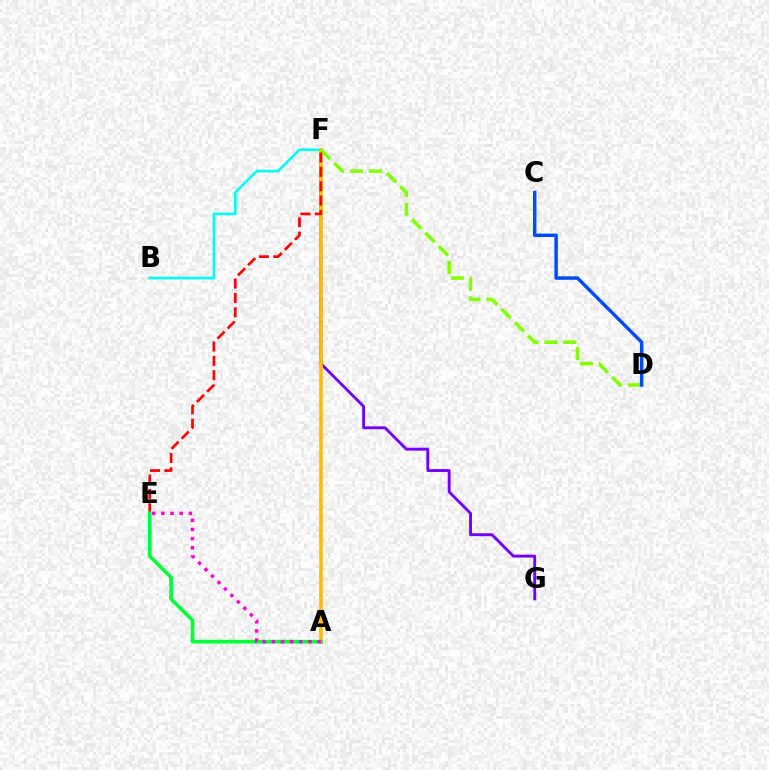{('F', 'G'): [{'color': '#7200ff', 'line_style': 'solid', 'thickness': 2.09}], ('B', 'F'): [{'color': '#00fff6', 'line_style': 'solid', 'thickness': 1.91}], ('A', 'F'): [{'color': '#ffbd00', 'line_style': 'solid', 'thickness': 2.64}], ('D', 'F'): [{'color': '#84ff00', 'line_style': 'dashed', 'thickness': 2.57}], ('E', 'F'): [{'color': '#ff0000', 'line_style': 'dashed', 'thickness': 1.95}], ('A', 'E'): [{'color': '#00ff39', 'line_style': 'solid', 'thickness': 2.66}, {'color': '#ff00cf', 'line_style': 'dotted', 'thickness': 2.49}], ('C', 'D'): [{'color': '#004bff', 'line_style': 'solid', 'thickness': 2.49}]}